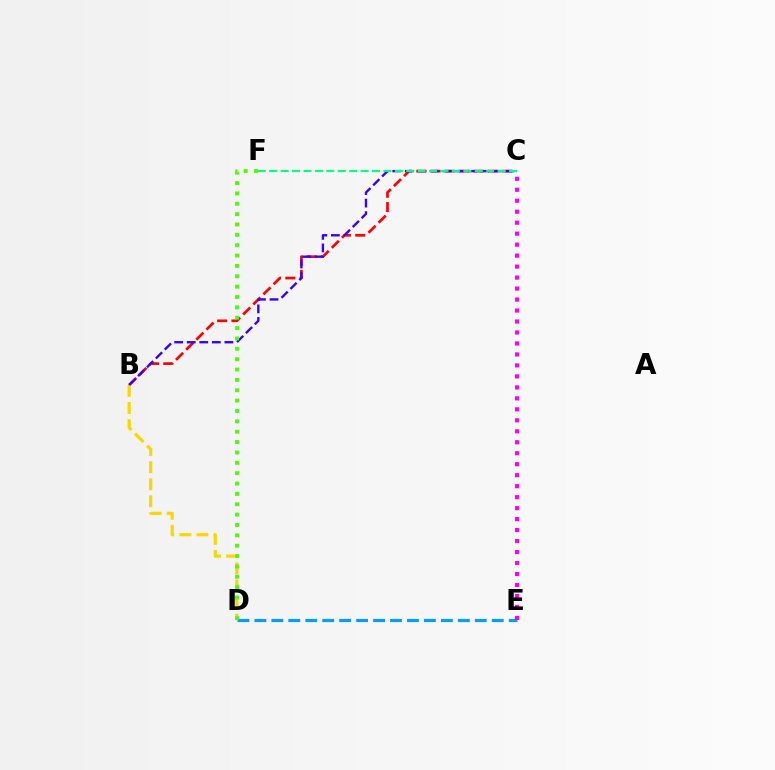{('B', 'C'): [{'color': '#ff0000', 'line_style': 'dashed', 'thickness': 1.94}, {'color': '#3700ff', 'line_style': 'dashed', 'thickness': 1.71}], ('D', 'E'): [{'color': '#009eff', 'line_style': 'dashed', 'thickness': 2.3}], ('B', 'D'): [{'color': '#ffd500', 'line_style': 'dashed', 'thickness': 2.31}], ('C', 'E'): [{'color': '#ff00ed', 'line_style': 'dotted', 'thickness': 2.98}], ('C', 'F'): [{'color': '#00ff86', 'line_style': 'dashed', 'thickness': 1.55}], ('D', 'F'): [{'color': '#4fff00', 'line_style': 'dotted', 'thickness': 2.82}]}